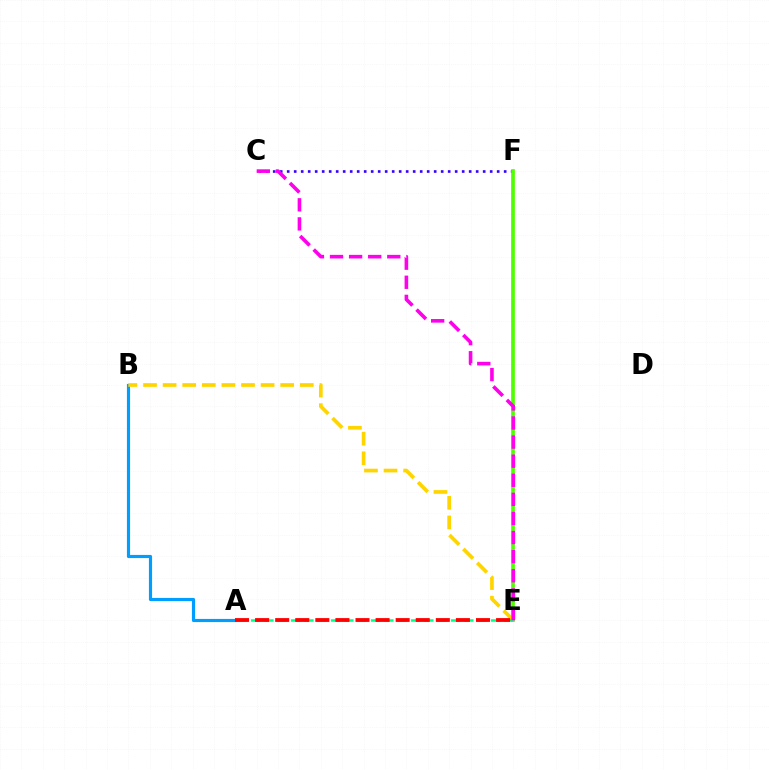{('A', 'B'): [{'color': '#009eff', 'line_style': 'solid', 'thickness': 2.27}], ('B', 'E'): [{'color': '#ffd500', 'line_style': 'dashed', 'thickness': 2.66}], ('C', 'F'): [{'color': '#3700ff', 'line_style': 'dotted', 'thickness': 1.9}], ('E', 'F'): [{'color': '#4fff00', 'line_style': 'solid', 'thickness': 2.64}], ('A', 'E'): [{'color': '#00ff86', 'line_style': 'dashed', 'thickness': 1.81}, {'color': '#ff0000', 'line_style': 'dashed', 'thickness': 2.73}], ('C', 'E'): [{'color': '#ff00ed', 'line_style': 'dashed', 'thickness': 2.59}]}